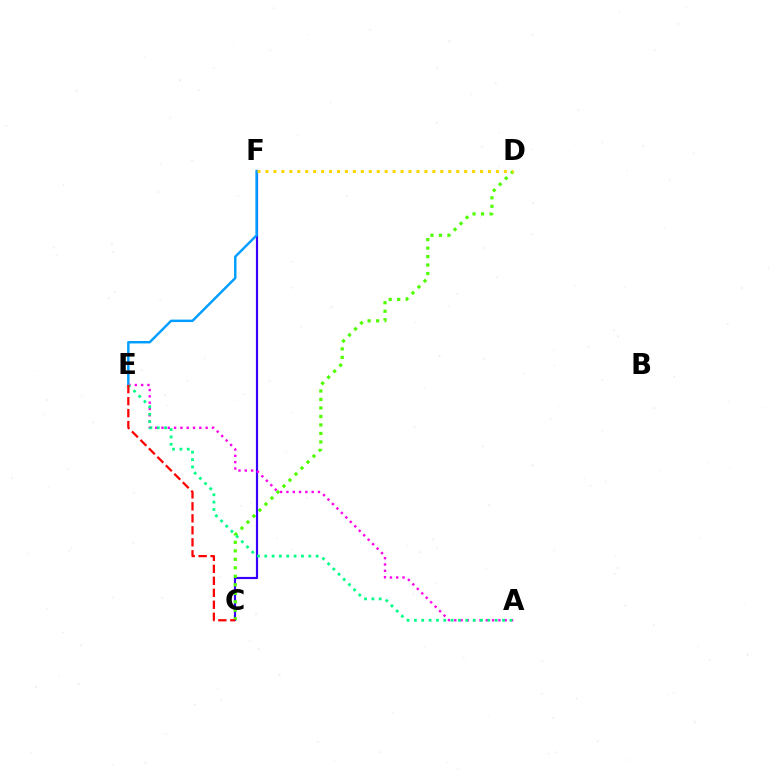{('C', 'F'): [{'color': '#3700ff', 'line_style': 'solid', 'thickness': 1.57}], ('C', 'D'): [{'color': '#4fff00', 'line_style': 'dotted', 'thickness': 2.31}], ('E', 'F'): [{'color': '#009eff', 'line_style': 'solid', 'thickness': 1.77}], ('A', 'E'): [{'color': '#ff00ed', 'line_style': 'dotted', 'thickness': 1.71}, {'color': '#00ff86', 'line_style': 'dotted', 'thickness': 2.0}], ('D', 'F'): [{'color': '#ffd500', 'line_style': 'dotted', 'thickness': 2.16}], ('C', 'E'): [{'color': '#ff0000', 'line_style': 'dashed', 'thickness': 1.63}]}